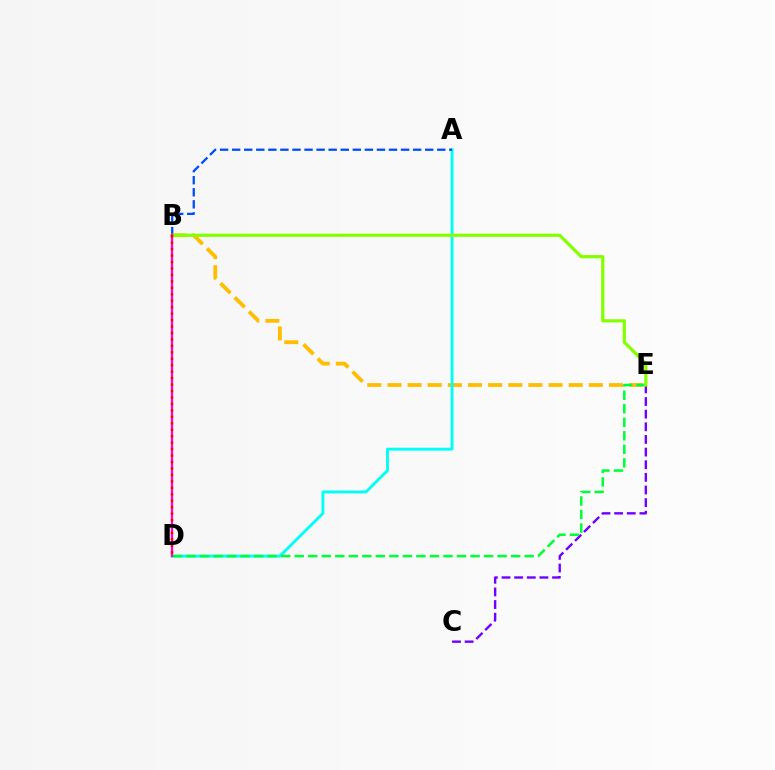{('C', 'E'): [{'color': '#7200ff', 'line_style': 'dashed', 'thickness': 1.72}], ('B', 'E'): [{'color': '#ffbd00', 'line_style': 'dashed', 'thickness': 2.74}, {'color': '#84ff00', 'line_style': 'solid', 'thickness': 2.32}], ('A', 'D'): [{'color': '#00fff6', 'line_style': 'solid', 'thickness': 2.08}], ('D', 'E'): [{'color': '#00ff39', 'line_style': 'dashed', 'thickness': 1.84}], ('A', 'B'): [{'color': '#004bff', 'line_style': 'dashed', 'thickness': 1.64}], ('B', 'D'): [{'color': '#ff00cf', 'line_style': 'solid', 'thickness': 1.63}, {'color': '#ff0000', 'line_style': 'dotted', 'thickness': 1.75}]}